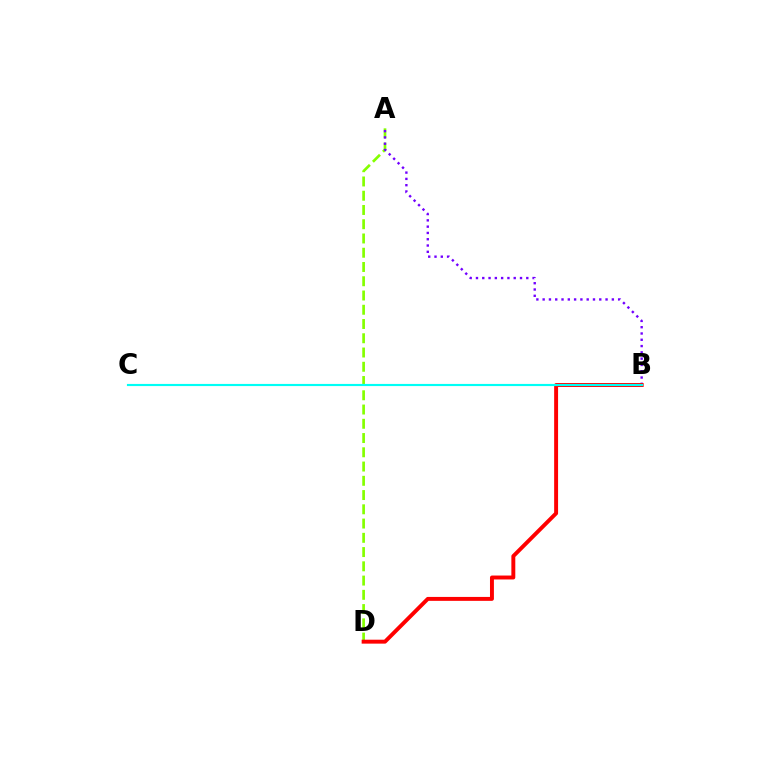{('A', 'D'): [{'color': '#84ff00', 'line_style': 'dashed', 'thickness': 1.94}], ('A', 'B'): [{'color': '#7200ff', 'line_style': 'dotted', 'thickness': 1.71}], ('B', 'D'): [{'color': '#ff0000', 'line_style': 'solid', 'thickness': 2.83}], ('B', 'C'): [{'color': '#00fff6', 'line_style': 'solid', 'thickness': 1.55}]}